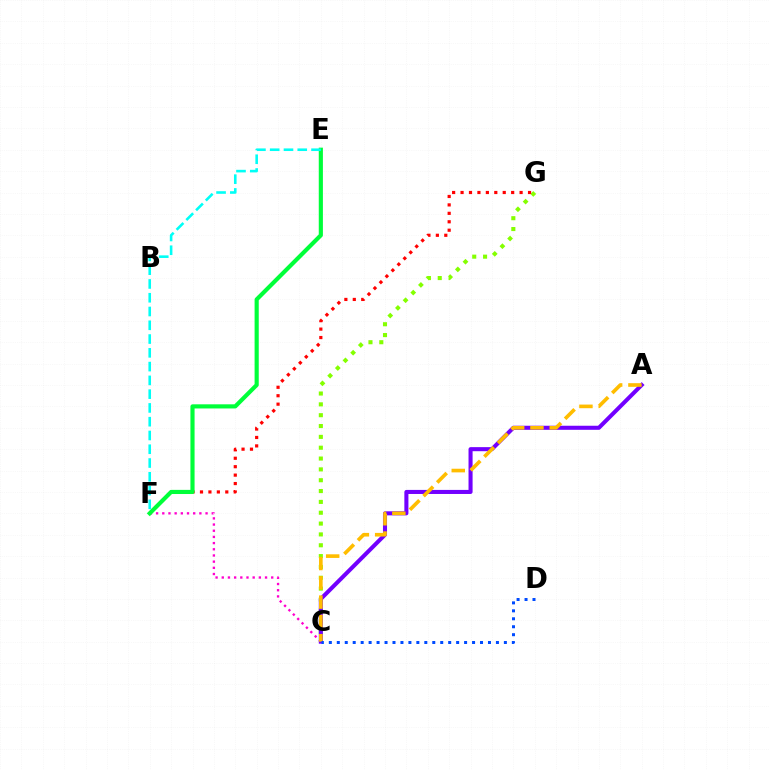{('C', 'G'): [{'color': '#84ff00', 'line_style': 'dotted', 'thickness': 2.94}], ('C', 'F'): [{'color': '#ff00cf', 'line_style': 'dotted', 'thickness': 1.68}], ('F', 'G'): [{'color': '#ff0000', 'line_style': 'dotted', 'thickness': 2.29}], ('E', 'F'): [{'color': '#00ff39', 'line_style': 'solid', 'thickness': 2.98}, {'color': '#00fff6', 'line_style': 'dashed', 'thickness': 1.87}], ('A', 'C'): [{'color': '#7200ff', 'line_style': 'solid', 'thickness': 2.93}, {'color': '#ffbd00', 'line_style': 'dashed', 'thickness': 2.62}], ('C', 'D'): [{'color': '#004bff', 'line_style': 'dotted', 'thickness': 2.16}]}